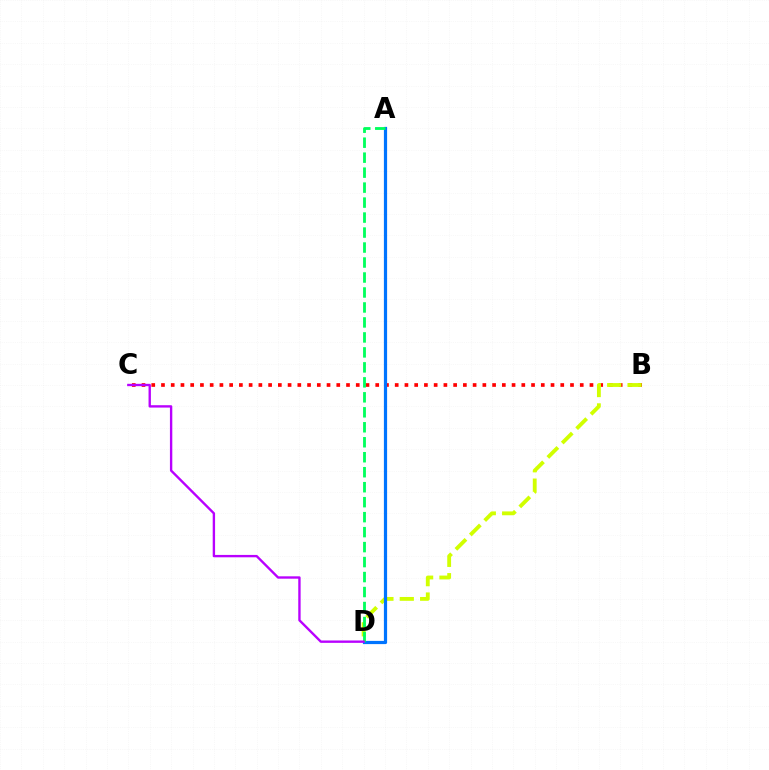{('B', 'C'): [{'color': '#ff0000', 'line_style': 'dotted', 'thickness': 2.65}], ('B', 'D'): [{'color': '#d1ff00', 'line_style': 'dashed', 'thickness': 2.77}], ('A', 'D'): [{'color': '#0074ff', 'line_style': 'solid', 'thickness': 2.31}, {'color': '#00ff5c', 'line_style': 'dashed', 'thickness': 2.03}], ('C', 'D'): [{'color': '#b900ff', 'line_style': 'solid', 'thickness': 1.71}]}